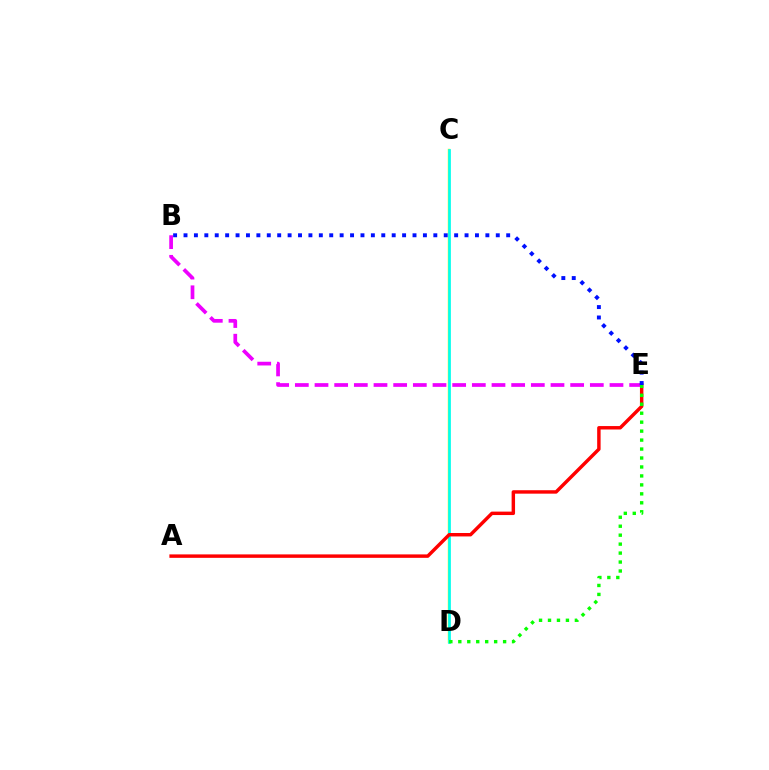{('B', 'E'): [{'color': '#ee00ff', 'line_style': 'dashed', 'thickness': 2.67}, {'color': '#0010ff', 'line_style': 'dotted', 'thickness': 2.83}], ('C', 'D'): [{'color': '#fcf500', 'line_style': 'solid', 'thickness': 1.76}, {'color': '#00fff6', 'line_style': 'solid', 'thickness': 1.96}], ('A', 'E'): [{'color': '#ff0000', 'line_style': 'solid', 'thickness': 2.48}], ('D', 'E'): [{'color': '#08ff00', 'line_style': 'dotted', 'thickness': 2.43}]}